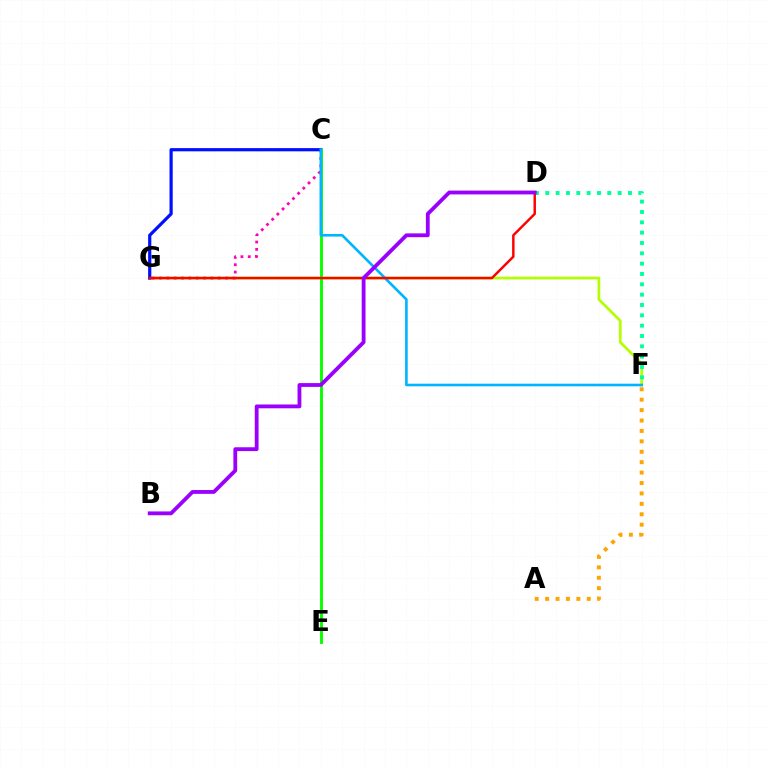{('F', 'G'): [{'color': '#b3ff00', 'line_style': 'solid', 'thickness': 1.95}], ('D', 'F'): [{'color': '#00ff9d', 'line_style': 'dotted', 'thickness': 2.81}], ('C', 'G'): [{'color': '#ff00bd', 'line_style': 'dotted', 'thickness': 2.0}, {'color': '#0010ff', 'line_style': 'solid', 'thickness': 2.31}], ('C', 'E'): [{'color': '#08ff00', 'line_style': 'solid', 'thickness': 2.1}], ('C', 'F'): [{'color': '#00b5ff', 'line_style': 'solid', 'thickness': 1.89}], ('D', 'G'): [{'color': '#ff0000', 'line_style': 'solid', 'thickness': 1.77}], ('A', 'F'): [{'color': '#ffa500', 'line_style': 'dotted', 'thickness': 2.83}], ('B', 'D'): [{'color': '#9b00ff', 'line_style': 'solid', 'thickness': 2.75}]}